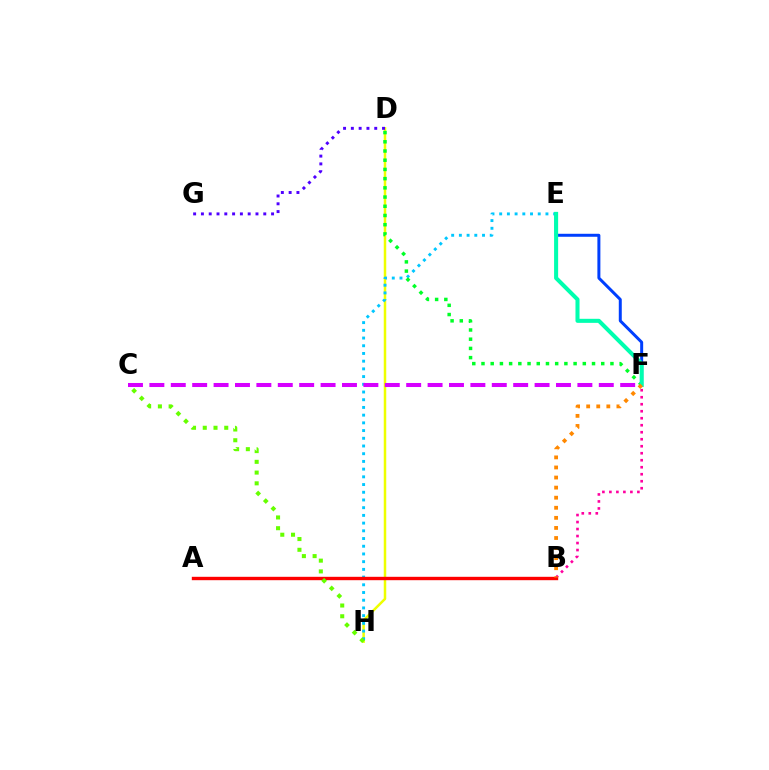{('D', 'H'): [{'color': '#eeff00', 'line_style': 'solid', 'thickness': 1.8}], ('E', 'H'): [{'color': '#00c7ff', 'line_style': 'dotted', 'thickness': 2.1}], ('D', 'F'): [{'color': '#00ff27', 'line_style': 'dotted', 'thickness': 2.5}], ('B', 'F'): [{'color': '#ff00a0', 'line_style': 'dotted', 'thickness': 1.9}, {'color': '#ff8800', 'line_style': 'dotted', 'thickness': 2.74}], ('C', 'F'): [{'color': '#d600ff', 'line_style': 'dashed', 'thickness': 2.91}], ('A', 'B'): [{'color': '#ff0000', 'line_style': 'solid', 'thickness': 2.43}], ('D', 'G'): [{'color': '#4f00ff', 'line_style': 'dotted', 'thickness': 2.12}], ('E', 'F'): [{'color': '#003fff', 'line_style': 'solid', 'thickness': 2.15}, {'color': '#00ffaf', 'line_style': 'solid', 'thickness': 2.92}], ('C', 'H'): [{'color': '#66ff00', 'line_style': 'dotted', 'thickness': 2.92}]}